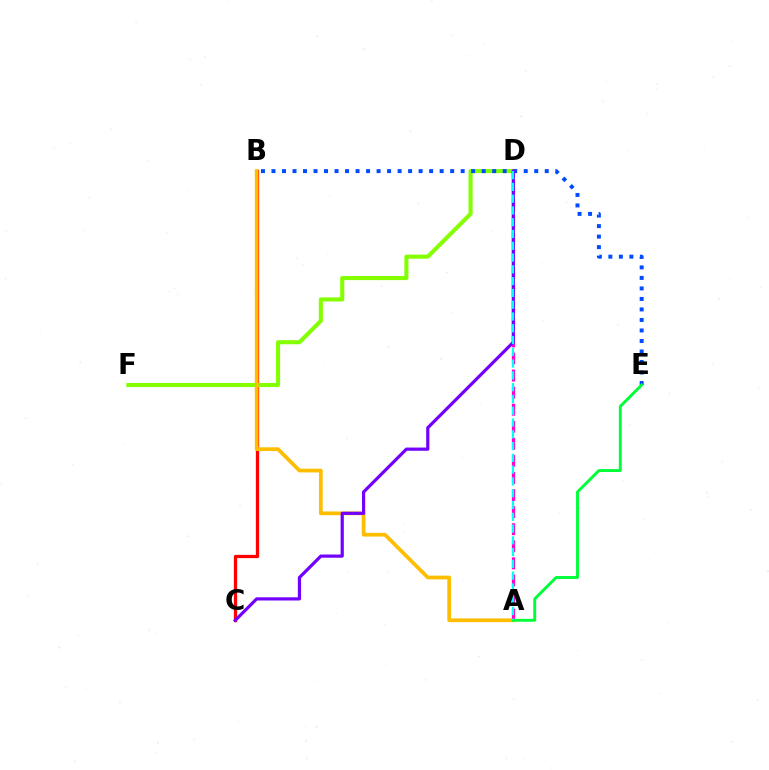{('B', 'C'): [{'color': '#ff0000', 'line_style': 'solid', 'thickness': 2.35}], ('D', 'F'): [{'color': '#84ff00', 'line_style': 'solid', 'thickness': 2.94}], ('A', 'B'): [{'color': '#ffbd00', 'line_style': 'solid', 'thickness': 2.69}], ('A', 'D'): [{'color': '#ff00cf', 'line_style': 'dashed', 'thickness': 2.32}, {'color': '#00fff6', 'line_style': 'dashed', 'thickness': 1.6}], ('B', 'E'): [{'color': '#004bff', 'line_style': 'dotted', 'thickness': 2.86}], ('A', 'E'): [{'color': '#00ff39', 'line_style': 'solid', 'thickness': 2.1}], ('C', 'D'): [{'color': '#7200ff', 'line_style': 'solid', 'thickness': 2.3}]}